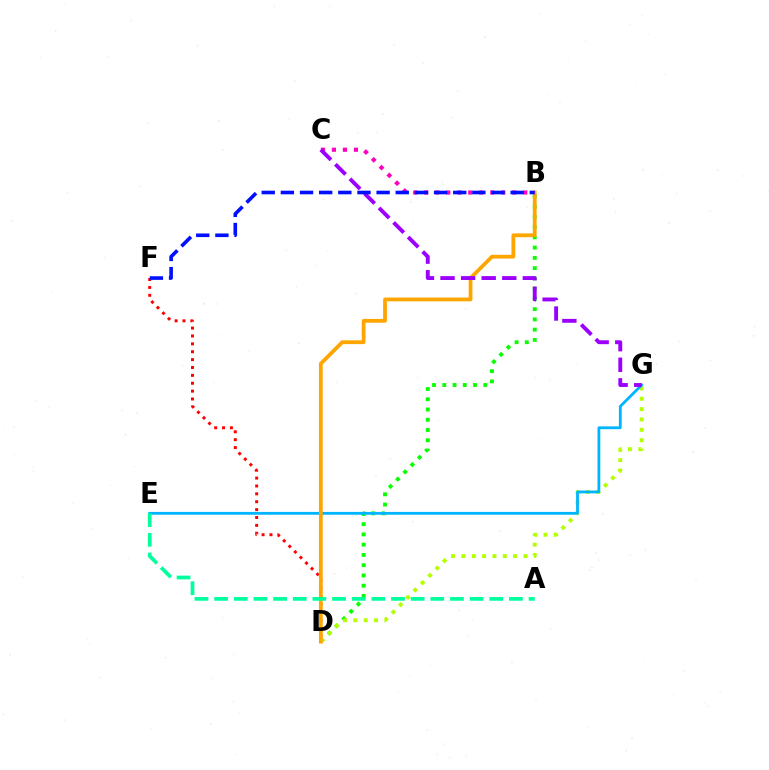{('B', 'D'): [{'color': '#08ff00', 'line_style': 'dotted', 'thickness': 2.79}, {'color': '#ffa500', 'line_style': 'solid', 'thickness': 2.72}], ('D', 'F'): [{'color': '#ff0000', 'line_style': 'dotted', 'thickness': 2.14}], ('D', 'G'): [{'color': '#b3ff00', 'line_style': 'dotted', 'thickness': 2.81}], ('E', 'G'): [{'color': '#00b5ff', 'line_style': 'solid', 'thickness': 2.02}], ('B', 'C'): [{'color': '#ff00bd', 'line_style': 'dotted', 'thickness': 2.99}], ('C', 'G'): [{'color': '#9b00ff', 'line_style': 'dashed', 'thickness': 2.8}], ('A', 'E'): [{'color': '#00ff9d', 'line_style': 'dashed', 'thickness': 2.67}], ('B', 'F'): [{'color': '#0010ff', 'line_style': 'dashed', 'thickness': 2.6}]}